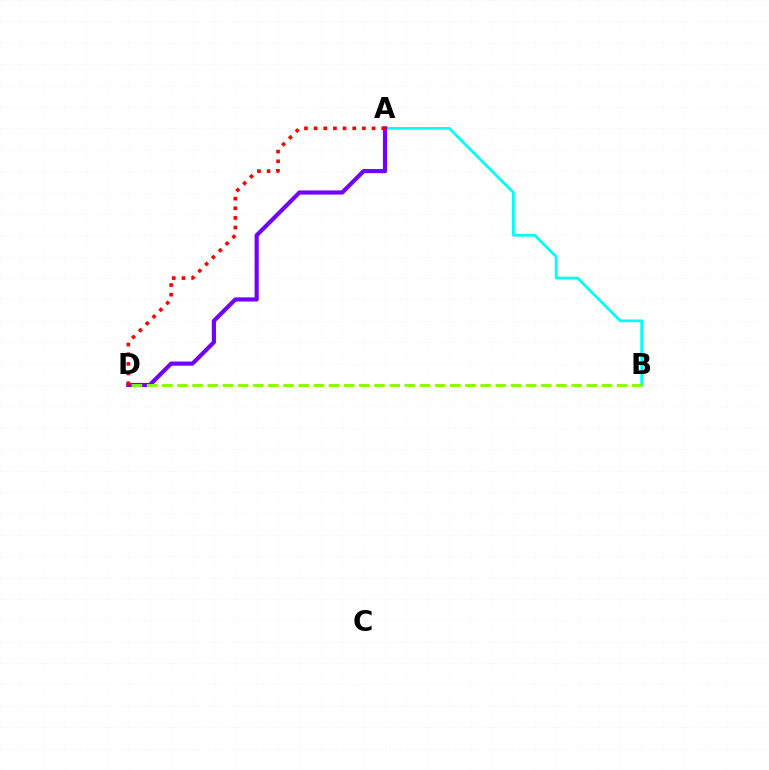{('A', 'B'): [{'color': '#00fff6', 'line_style': 'solid', 'thickness': 1.98}], ('A', 'D'): [{'color': '#7200ff', 'line_style': 'solid', 'thickness': 2.98}, {'color': '#ff0000', 'line_style': 'dotted', 'thickness': 2.62}], ('B', 'D'): [{'color': '#84ff00', 'line_style': 'dashed', 'thickness': 2.06}]}